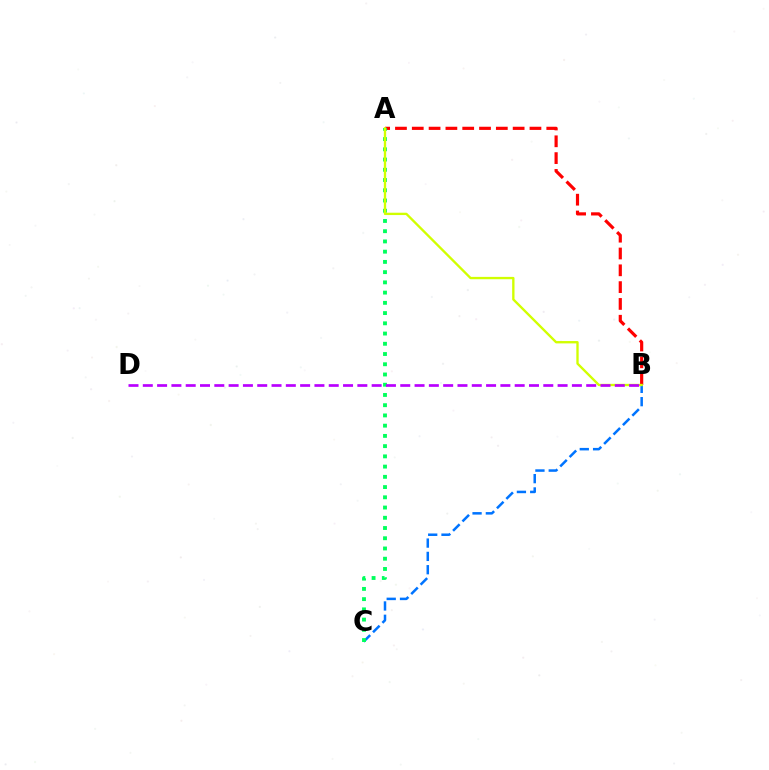{('A', 'B'): [{'color': '#ff0000', 'line_style': 'dashed', 'thickness': 2.28}, {'color': '#d1ff00', 'line_style': 'solid', 'thickness': 1.69}], ('B', 'C'): [{'color': '#0074ff', 'line_style': 'dashed', 'thickness': 1.81}], ('A', 'C'): [{'color': '#00ff5c', 'line_style': 'dotted', 'thickness': 2.78}], ('B', 'D'): [{'color': '#b900ff', 'line_style': 'dashed', 'thickness': 1.94}]}